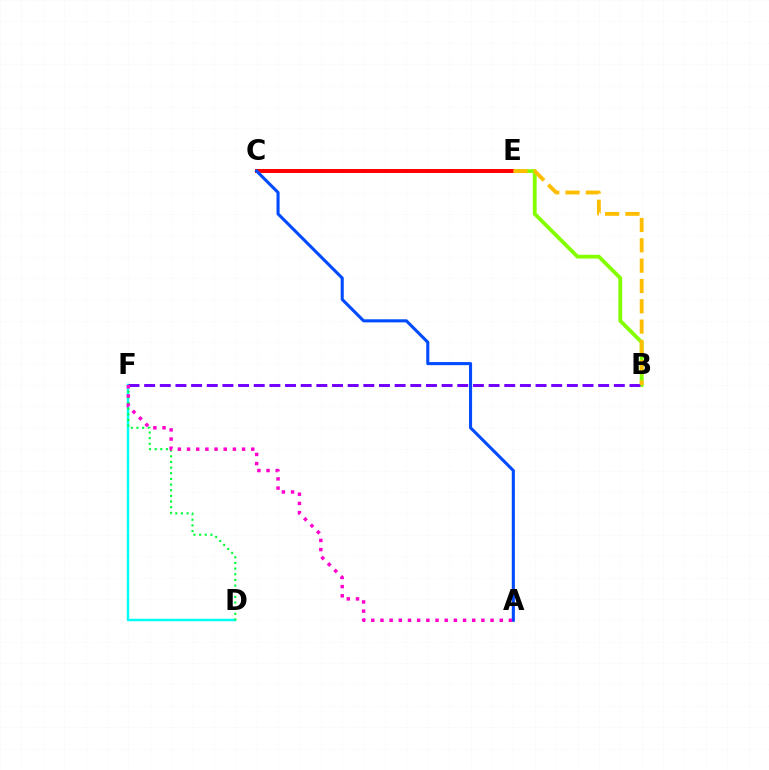{('B', 'E'): [{'color': '#84ff00', 'line_style': 'solid', 'thickness': 2.75}, {'color': '#ffbd00', 'line_style': 'dashed', 'thickness': 2.76}], ('D', 'F'): [{'color': '#00fff6', 'line_style': 'solid', 'thickness': 1.77}, {'color': '#00ff39', 'line_style': 'dotted', 'thickness': 1.54}], ('C', 'E'): [{'color': '#ff0000', 'line_style': 'solid', 'thickness': 2.85}], ('B', 'F'): [{'color': '#7200ff', 'line_style': 'dashed', 'thickness': 2.13}], ('A', 'C'): [{'color': '#004bff', 'line_style': 'solid', 'thickness': 2.22}], ('A', 'F'): [{'color': '#ff00cf', 'line_style': 'dotted', 'thickness': 2.49}]}